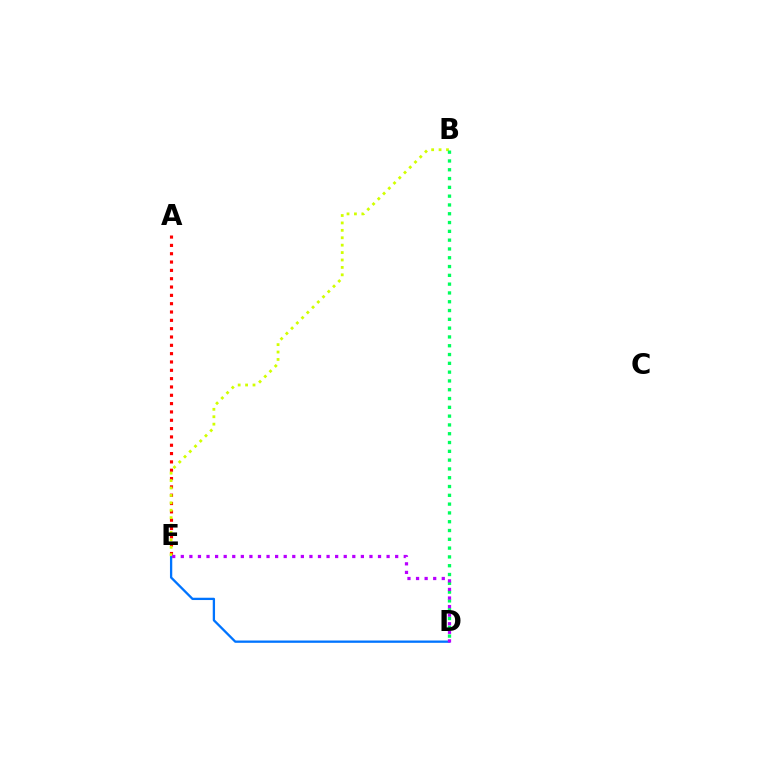{('A', 'E'): [{'color': '#ff0000', 'line_style': 'dotted', 'thickness': 2.26}], ('D', 'E'): [{'color': '#0074ff', 'line_style': 'solid', 'thickness': 1.66}, {'color': '#b900ff', 'line_style': 'dotted', 'thickness': 2.33}], ('B', 'E'): [{'color': '#d1ff00', 'line_style': 'dotted', 'thickness': 2.01}], ('B', 'D'): [{'color': '#00ff5c', 'line_style': 'dotted', 'thickness': 2.39}]}